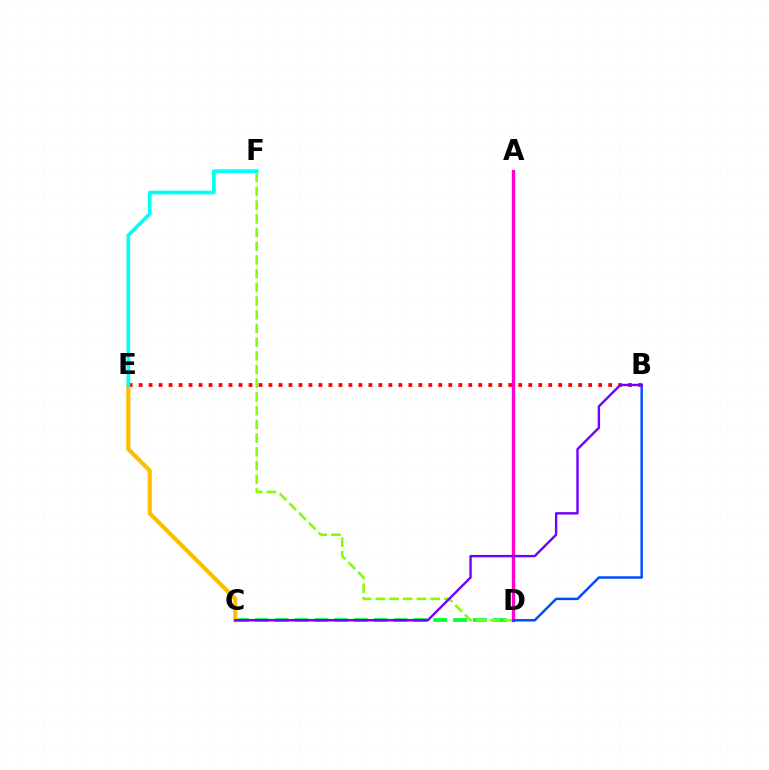{('C', 'D'): [{'color': '#00ff39', 'line_style': 'dashed', 'thickness': 2.69}], ('C', 'E'): [{'color': '#ffbd00', 'line_style': 'solid', 'thickness': 2.99}], ('B', 'E'): [{'color': '#ff0000', 'line_style': 'dotted', 'thickness': 2.71}], ('D', 'F'): [{'color': '#84ff00', 'line_style': 'dashed', 'thickness': 1.86}], ('A', 'D'): [{'color': '#ff00cf', 'line_style': 'solid', 'thickness': 2.4}], ('E', 'F'): [{'color': '#00fff6', 'line_style': 'solid', 'thickness': 2.65}], ('B', 'D'): [{'color': '#004bff', 'line_style': 'solid', 'thickness': 1.77}], ('B', 'C'): [{'color': '#7200ff', 'line_style': 'solid', 'thickness': 1.73}]}